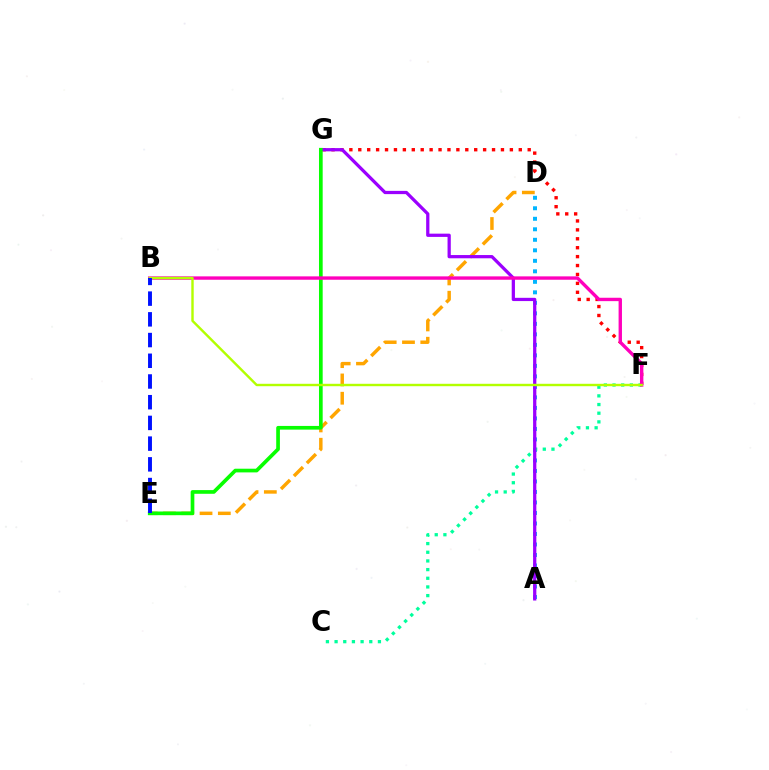{('A', 'D'): [{'color': '#00b5ff', 'line_style': 'dotted', 'thickness': 2.85}], ('C', 'F'): [{'color': '#00ff9d', 'line_style': 'dotted', 'thickness': 2.36}], ('F', 'G'): [{'color': '#ff0000', 'line_style': 'dotted', 'thickness': 2.42}], ('D', 'E'): [{'color': '#ffa500', 'line_style': 'dashed', 'thickness': 2.48}], ('A', 'G'): [{'color': '#9b00ff', 'line_style': 'solid', 'thickness': 2.34}], ('E', 'G'): [{'color': '#08ff00', 'line_style': 'solid', 'thickness': 2.65}], ('B', 'F'): [{'color': '#ff00bd', 'line_style': 'solid', 'thickness': 2.43}, {'color': '#b3ff00', 'line_style': 'solid', 'thickness': 1.74}], ('B', 'E'): [{'color': '#0010ff', 'line_style': 'dashed', 'thickness': 2.81}]}